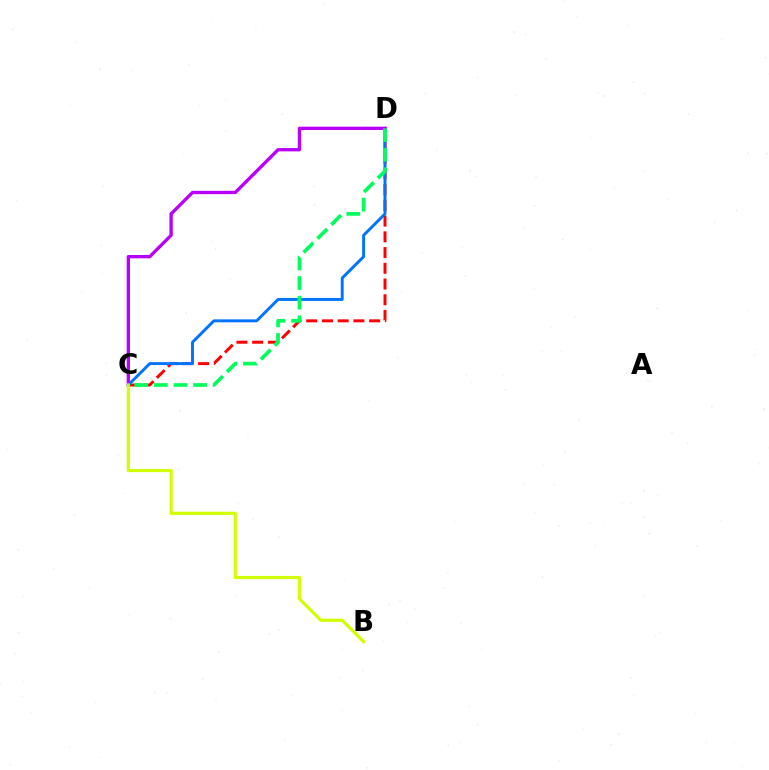{('C', 'D'): [{'color': '#ff0000', 'line_style': 'dashed', 'thickness': 2.14}, {'color': '#0074ff', 'line_style': 'solid', 'thickness': 2.12}, {'color': '#b900ff', 'line_style': 'solid', 'thickness': 2.4}, {'color': '#00ff5c', 'line_style': 'dashed', 'thickness': 2.66}], ('B', 'C'): [{'color': '#d1ff00', 'line_style': 'solid', 'thickness': 2.3}]}